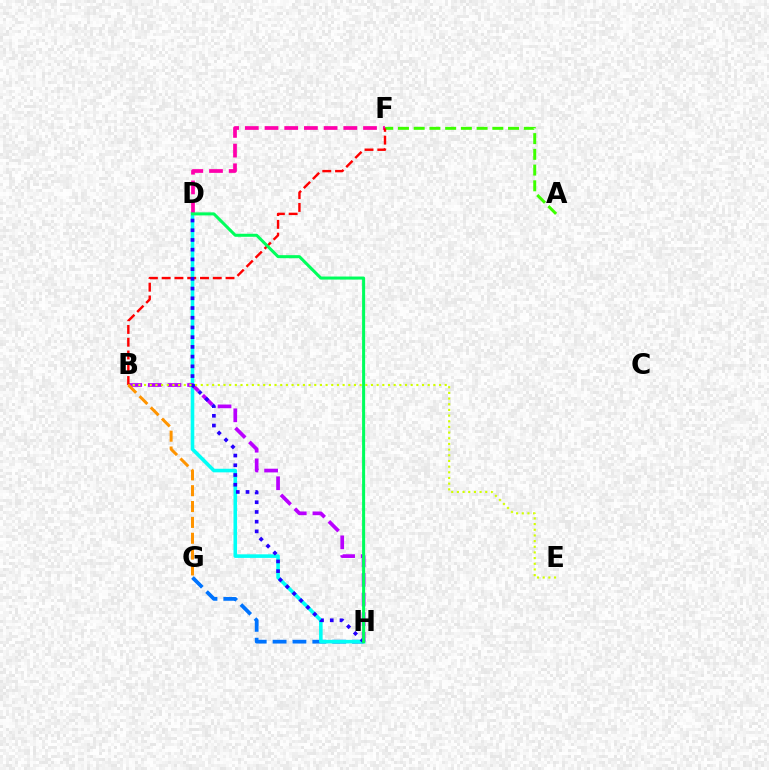{('G', 'H'): [{'color': '#0074ff', 'line_style': 'dashed', 'thickness': 2.7}], ('D', 'H'): [{'color': '#00fff6', 'line_style': 'solid', 'thickness': 2.58}, {'color': '#2500ff', 'line_style': 'dotted', 'thickness': 2.64}, {'color': '#00ff5c', 'line_style': 'solid', 'thickness': 2.18}], ('D', 'F'): [{'color': '#ff00ac', 'line_style': 'dashed', 'thickness': 2.68}], ('A', 'F'): [{'color': '#3dff00', 'line_style': 'dashed', 'thickness': 2.14}], ('B', 'H'): [{'color': '#b900ff', 'line_style': 'dashed', 'thickness': 2.67}], ('B', 'F'): [{'color': '#ff0000', 'line_style': 'dashed', 'thickness': 1.74}], ('B', 'E'): [{'color': '#d1ff00', 'line_style': 'dotted', 'thickness': 1.54}], ('B', 'G'): [{'color': '#ff9400', 'line_style': 'dashed', 'thickness': 2.15}]}